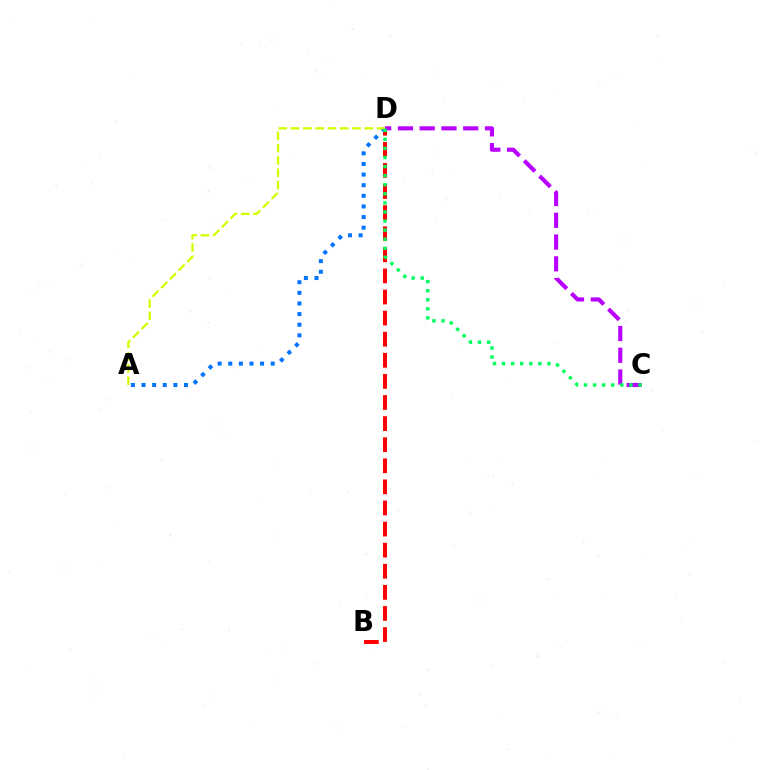{('B', 'D'): [{'color': '#ff0000', 'line_style': 'dashed', 'thickness': 2.87}], ('A', 'D'): [{'color': '#0074ff', 'line_style': 'dotted', 'thickness': 2.89}, {'color': '#d1ff00', 'line_style': 'dashed', 'thickness': 1.67}], ('C', 'D'): [{'color': '#b900ff', 'line_style': 'dashed', 'thickness': 2.96}, {'color': '#00ff5c', 'line_style': 'dotted', 'thickness': 2.47}]}